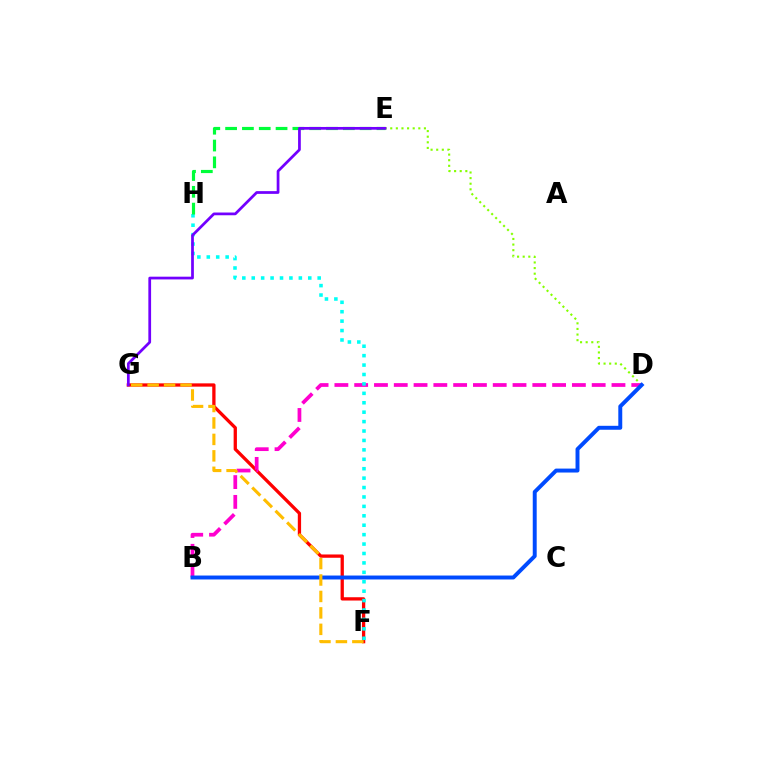{('F', 'G'): [{'color': '#ff0000', 'line_style': 'solid', 'thickness': 2.37}, {'color': '#ffbd00', 'line_style': 'dashed', 'thickness': 2.23}], ('D', 'E'): [{'color': '#84ff00', 'line_style': 'dotted', 'thickness': 1.52}], ('B', 'D'): [{'color': '#ff00cf', 'line_style': 'dashed', 'thickness': 2.69}, {'color': '#004bff', 'line_style': 'solid', 'thickness': 2.84}], ('F', 'H'): [{'color': '#00fff6', 'line_style': 'dotted', 'thickness': 2.56}], ('E', 'H'): [{'color': '#00ff39', 'line_style': 'dashed', 'thickness': 2.28}], ('E', 'G'): [{'color': '#7200ff', 'line_style': 'solid', 'thickness': 1.97}]}